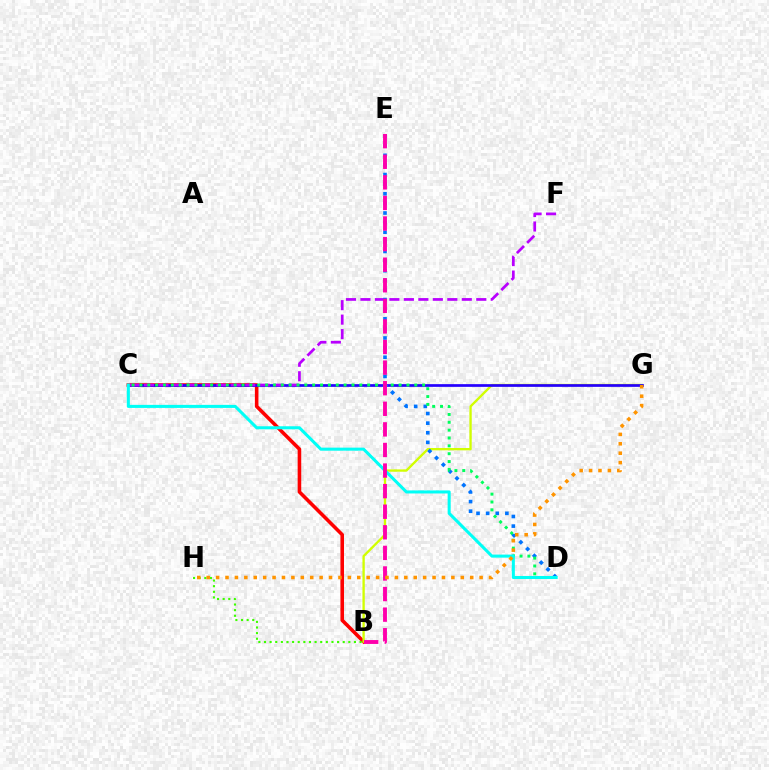{('B', 'C'): [{'color': '#ff0000', 'line_style': 'solid', 'thickness': 2.57}], ('B', 'G'): [{'color': '#d1ff00', 'line_style': 'solid', 'thickness': 1.68}], ('C', 'G'): [{'color': '#2500ff', 'line_style': 'solid', 'thickness': 1.95}], ('B', 'H'): [{'color': '#3dff00', 'line_style': 'dotted', 'thickness': 1.53}], ('C', 'F'): [{'color': '#b900ff', 'line_style': 'dashed', 'thickness': 1.97}], ('D', 'E'): [{'color': '#0074ff', 'line_style': 'dotted', 'thickness': 2.61}], ('C', 'D'): [{'color': '#00ff5c', 'line_style': 'dotted', 'thickness': 2.13}, {'color': '#00fff6', 'line_style': 'solid', 'thickness': 2.19}], ('B', 'E'): [{'color': '#ff00ac', 'line_style': 'dashed', 'thickness': 2.8}], ('G', 'H'): [{'color': '#ff9400', 'line_style': 'dotted', 'thickness': 2.56}]}